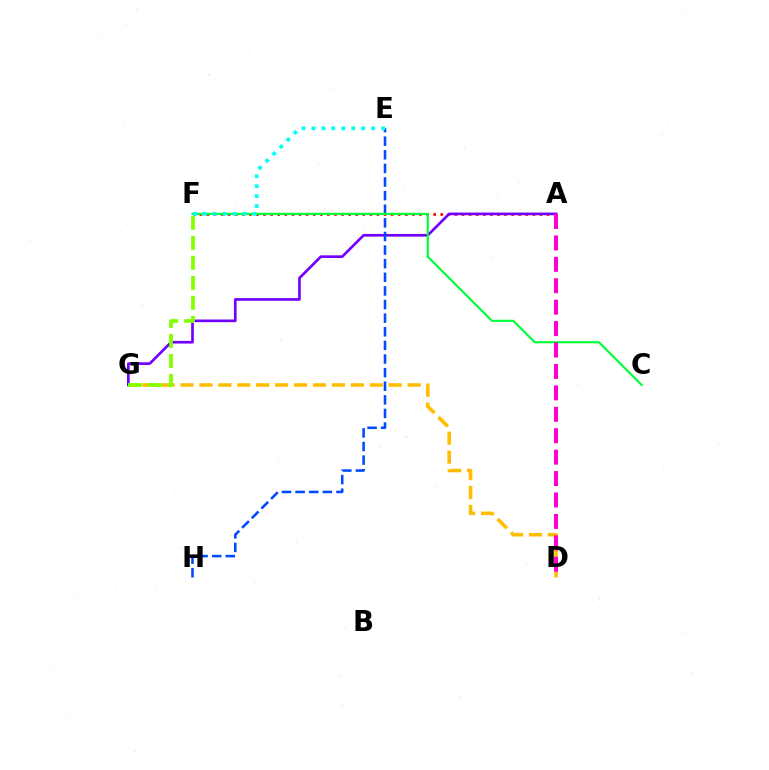{('A', 'F'): [{'color': '#ff0000', 'line_style': 'dotted', 'thickness': 1.93}], ('D', 'G'): [{'color': '#ffbd00', 'line_style': 'dashed', 'thickness': 2.57}], ('A', 'G'): [{'color': '#7200ff', 'line_style': 'solid', 'thickness': 1.92}], ('E', 'H'): [{'color': '#004bff', 'line_style': 'dashed', 'thickness': 1.85}], ('C', 'F'): [{'color': '#00ff39', 'line_style': 'solid', 'thickness': 1.54}], ('A', 'D'): [{'color': '#ff00cf', 'line_style': 'dashed', 'thickness': 2.91}], ('F', 'G'): [{'color': '#84ff00', 'line_style': 'dashed', 'thickness': 2.72}], ('E', 'F'): [{'color': '#00fff6', 'line_style': 'dotted', 'thickness': 2.7}]}